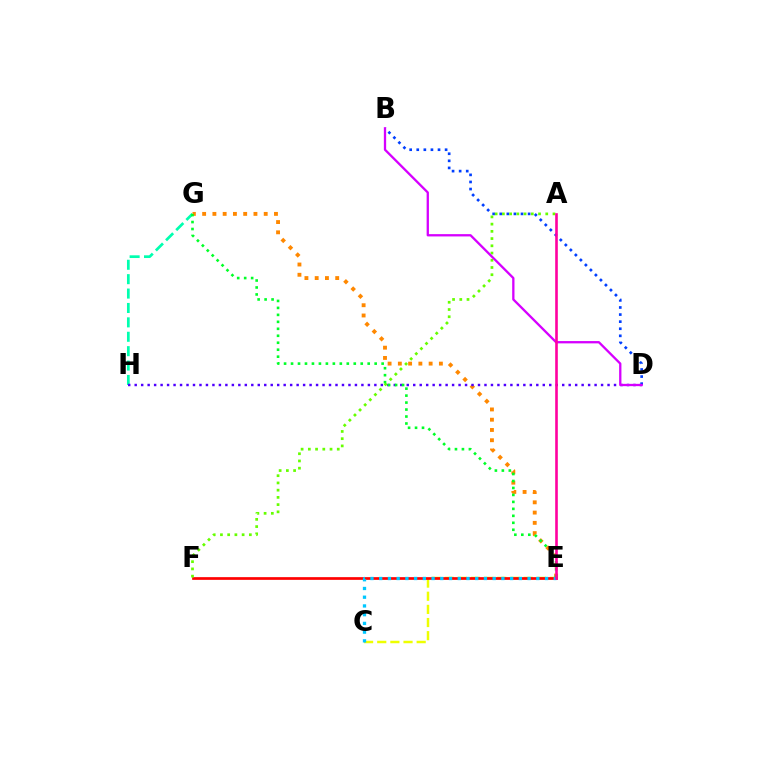{('C', 'E'): [{'color': '#eeff00', 'line_style': 'dashed', 'thickness': 1.79}, {'color': '#00c7ff', 'line_style': 'dotted', 'thickness': 2.37}], ('G', 'H'): [{'color': '#00ffaf', 'line_style': 'dashed', 'thickness': 1.96}], ('E', 'G'): [{'color': '#ff8800', 'line_style': 'dotted', 'thickness': 2.79}, {'color': '#00ff27', 'line_style': 'dotted', 'thickness': 1.89}], ('D', 'H'): [{'color': '#4f00ff', 'line_style': 'dotted', 'thickness': 1.76}], ('E', 'F'): [{'color': '#ff0000', 'line_style': 'solid', 'thickness': 1.94}], ('B', 'D'): [{'color': '#003fff', 'line_style': 'dotted', 'thickness': 1.93}, {'color': '#d600ff', 'line_style': 'solid', 'thickness': 1.66}], ('A', 'F'): [{'color': '#66ff00', 'line_style': 'dotted', 'thickness': 1.96}], ('A', 'E'): [{'color': '#ff00a0', 'line_style': 'solid', 'thickness': 1.88}]}